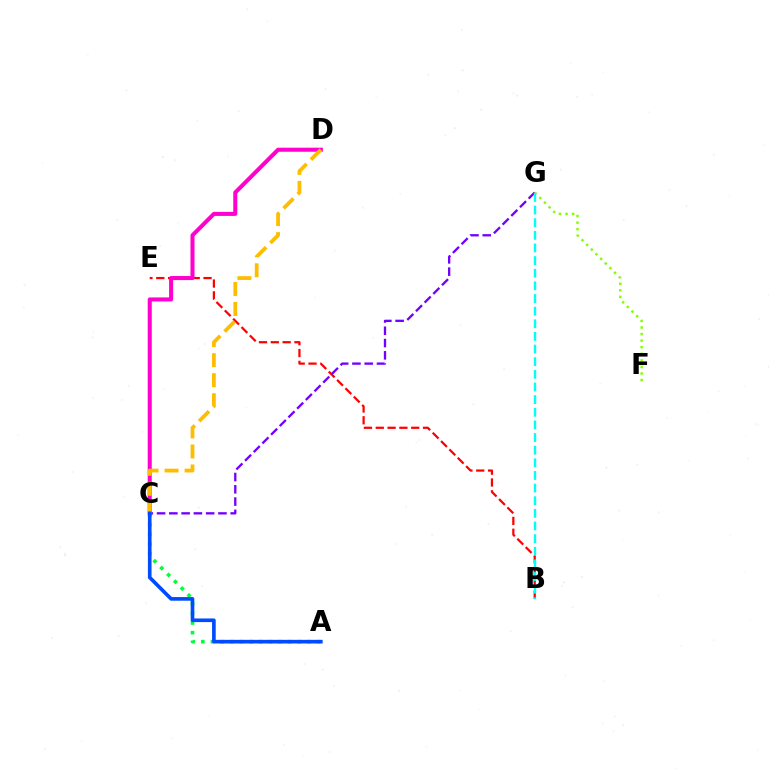{('B', 'E'): [{'color': '#ff0000', 'line_style': 'dashed', 'thickness': 1.61}], ('C', 'D'): [{'color': '#ff00cf', 'line_style': 'solid', 'thickness': 2.91}, {'color': '#ffbd00', 'line_style': 'dashed', 'thickness': 2.72}], ('A', 'C'): [{'color': '#00ff39', 'line_style': 'dotted', 'thickness': 2.62}, {'color': '#004bff', 'line_style': 'solid', 'thickness': 2.62}], ('C', 'G'): [{'color': '#7200ff', 'line_style': 'dashed', 'thickness': 1.67}], ('F', 'G'): [{'color': '#84ff00', 'line_style': 'dotted', 'thickness': 1.79}], ('B', 'G'): [{'color': '#00fff6', 'line_style': 'dashed', 'thickness': 1.72}]}